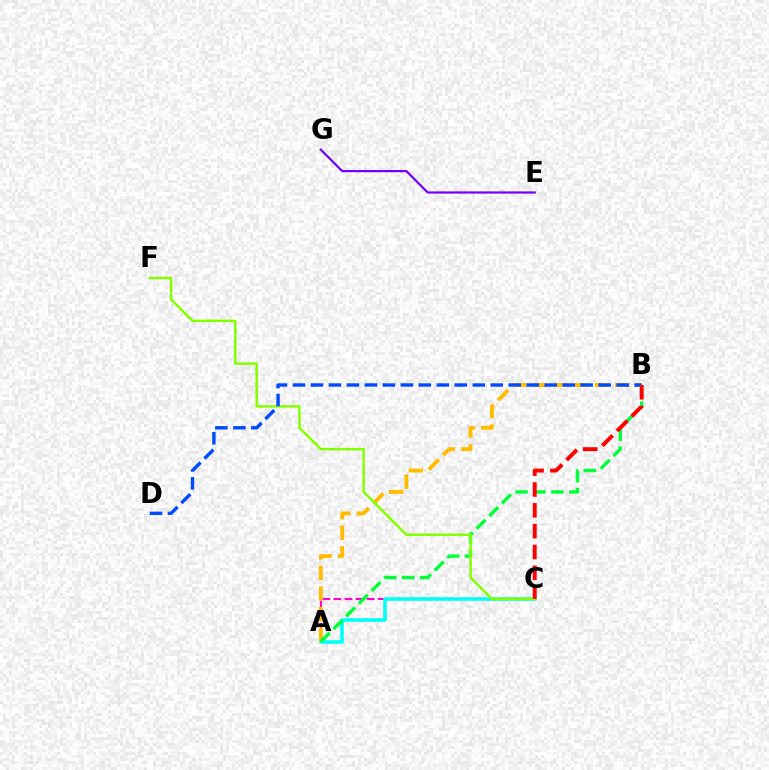{('A', 'C'): [{'color': '#ff00cf', 'line_style': 'dashed', 'thickness': 1.51}, {'color': '#00fff6', 'line_style': 'solid', 'thickness': 2.58}], ('A', 'B'): [{'color': '#ffbd00', 'line_style': 'dashed', 'thickness': 2.79}, {'color': '#00ff39', 'line_style': 'dashed', 'thickness': 2.44}], ('E', 'G'): [{'color': '#7200ff', 'line_style': 'solid', 'thickness': 1.59}], ('C', 'F'): [{'color': '#84ff00', 'line_style': 'solid', 'thickness': 1.78}], ('B', 'D'): [{'color': '#004bff', 'line_style': 'dashed', 'thickness': 2.44}], ('B', 'C'): [{'color': '#ff0000', 'line_style': 'dashed', 'thickness': 2.83}]}